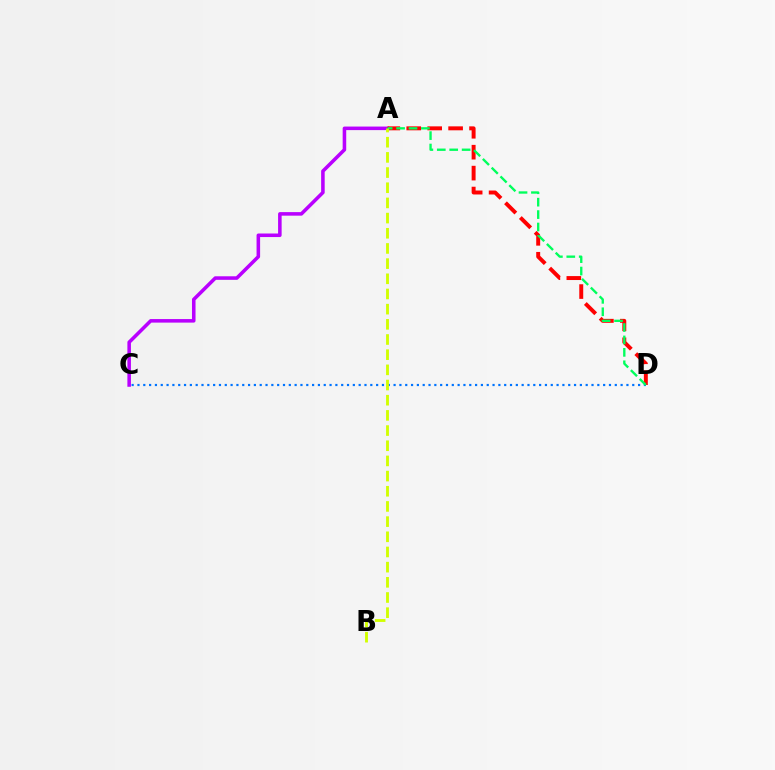{('A', 'C'): [{'color': '#b900ff', 'line_style': 'solid', 'thickness': 2.56}], ('A', 'D'): [{'color': '#ff0000', 'line_style': 'dashed', 'thickness': 2.84}, {'color': '#00ff5c', 'line_style': 'dashed', 'thickness': 1.69}], ('C', 'D'): [{'color': '#0074ff', 'line_style': 'dotted', 'thickness': 1.58}], ('A', 'B'): [{'color': '#d1ff00', 'line_style': 'dashed', 'thickness': 2.06}]}